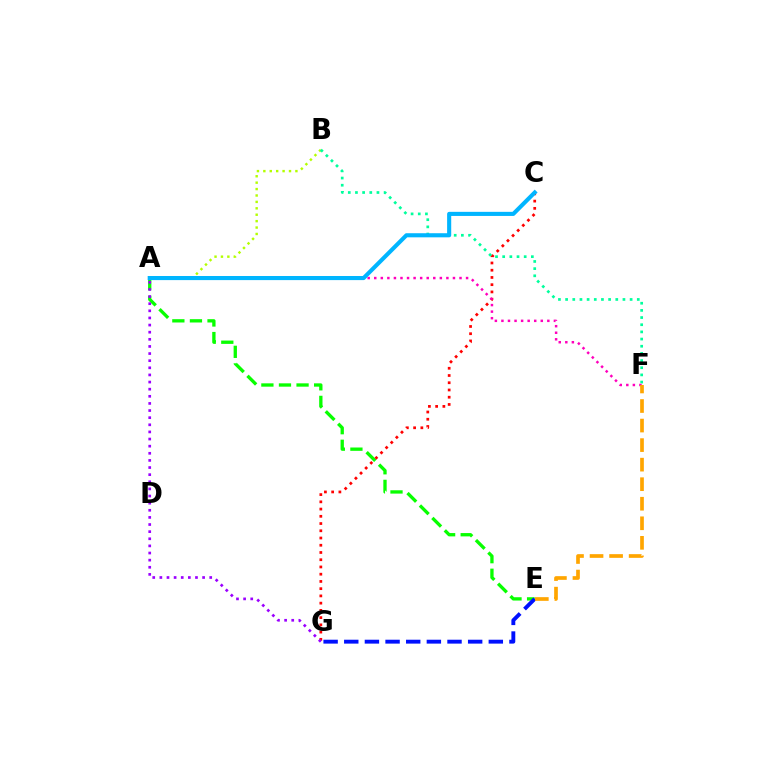{('A', 'E'): [{'color': '#08ff00', 'line_style': 'dashed', 'thickness': 2.39}], ('A', 'B'): [{'color': '#b3ff00', 'line_style': 'dotted', 'thickness': 1.74}], ('C', 'G'): [{'color': '#ff0000', 'line_style': 'dotted', 'thickness': 1.97}], ('A', 'G'): [{'color': '#9b00ff', 'line_style': 'dotted', 'thickness': 1.94}], ('B', 'F'): [{'color': '#00ff9d', 'line_style': 'dotted', 'thickness': 1.95}], ('E', 'G'): [{'color': '#0010ff', 'line_style': 'dashed', 'thickness': 2.81}], ('A', 'F'): [{'color': '#ff00bd', 'line_style': 'dotted', 'thickness': 1.78}], ('E', 'F'): [{'color': '#ffa500', 'line_style': 'dashed', 'thickness': 2.66}], ('A', 'C'): [{'color': '#00b5ff', 'line_style': 'solid', 'thickness': 2.95}]}